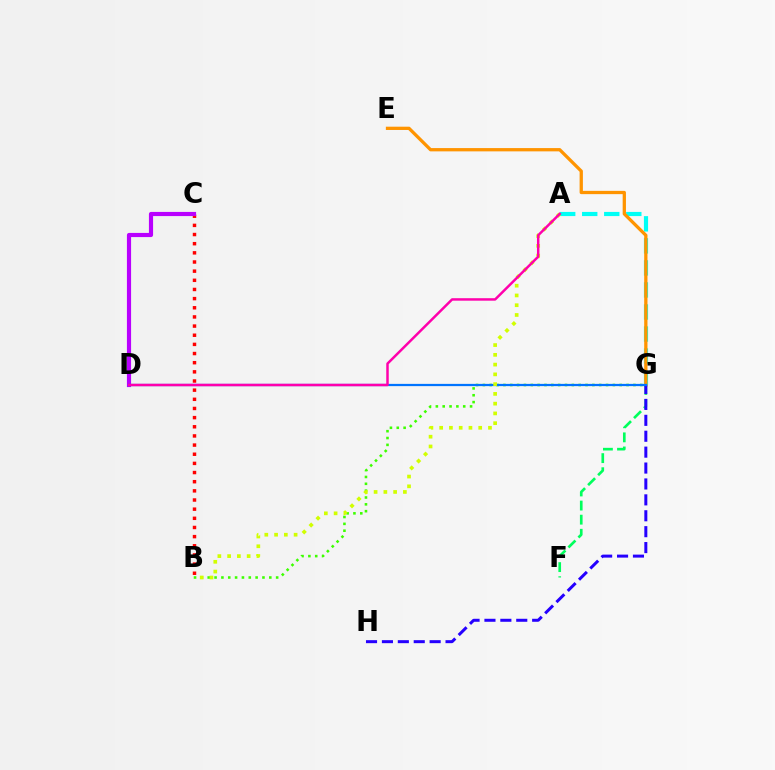{('F', 'G'): [{'color': '#00ff5c', 'line_style': 'dashed', 'thickness': 1.92}], ('A', 'G'): [{'color': '#00fff6', 'line_style': 'dashed', 'thickness': 2.99}], ('E', 'G'): [{'color': '#ff9400', 'line_style': 'solid', 'thickness': 2.36}], ('G', 'H'): [{'color': '#2500ff', 'line_style': 'dashed', 'thickness': 2.16}], ('B', 'C'): [{'color': '#ff0000', 'line_style': 'dotted', 'thickness': 2.49}], ('B', 'G'): [{'color': '#3dff00', 'line_style': 'dotted', 'thickness': 1.86}], ('C', 'D'): [{'color': '#b900ff', 'line_style': 'solid', 'thickness': 3.0}], ('D', 'G'): [{'color': '#0074ff', 'line_style': 'solid', 'thickness': 1.61}], ('A', 'B'): [{'color': '#d1ff00', 'line_style': 'dotted', 'thickness': 2.65}], ('A', 'D'): [{'color': '#ff00ac', 'line_style': 'solid', 'thickness': 1.79}]}